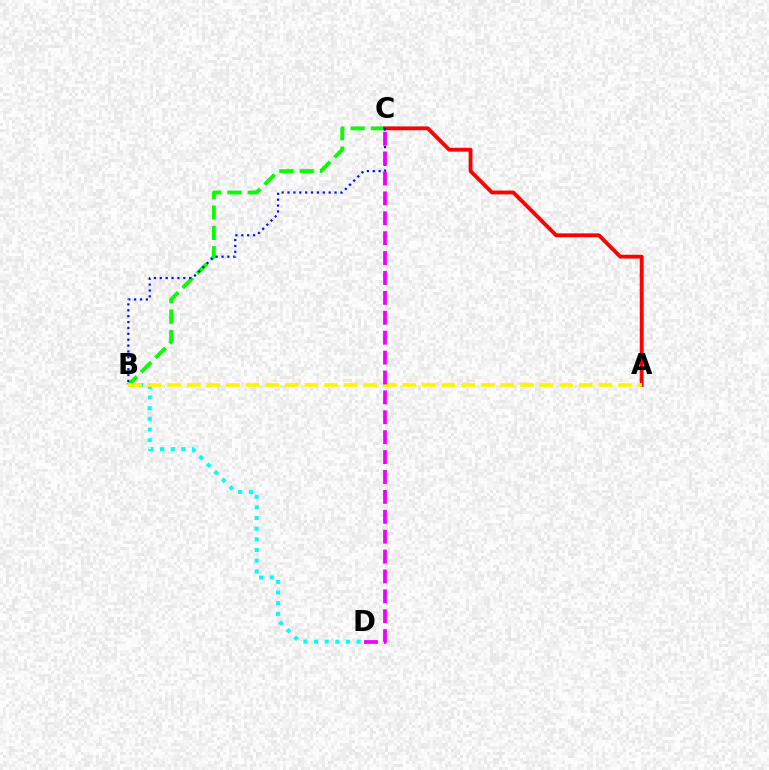{('B', 'D'): [{'color': '#00fff6', 'line_style': 'dotted', 'thickness': 2.89}], ('B', 'C'): [{'color': '#08ff00', 'line_style': 'dashed', 'thickness': 2.76}, {'color': '#0010ff', 'line_style': 'dotted', 'thickness': 1.6}], ('A', 'C'): [{'color': '#ff0000', 'line_style': 'solid', 'thickness': 2.76}], ('A', 'B'): [{'color': '#fcf500', 'line_style': 'dashed', 'thickness': 2.66}], ('C', 'D'): [{'color': '#ee00ff', 'line_style': 'dashed', 'thickness': 2.7}]}